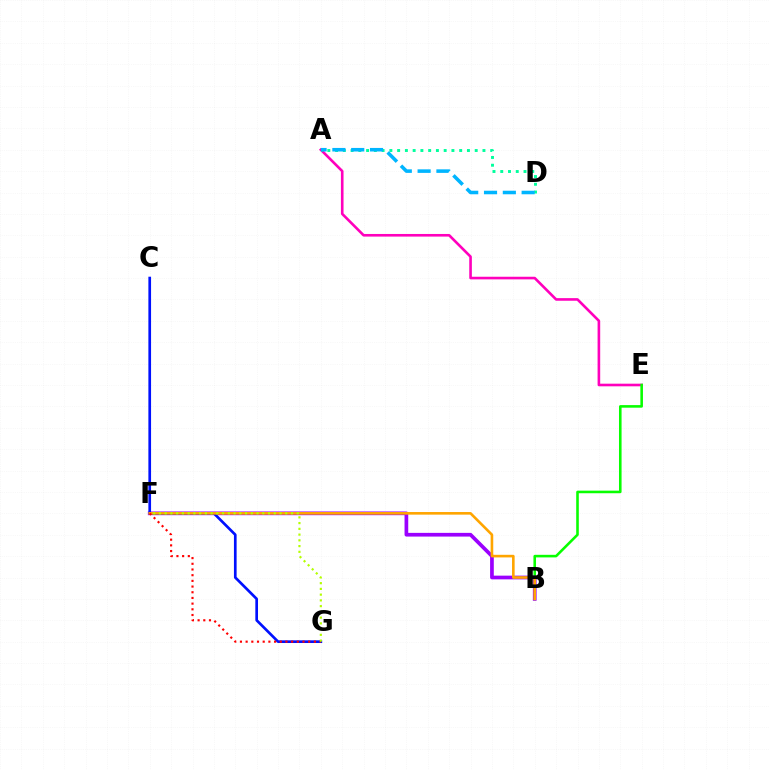{('A', 'E'): [{'color': '#ff00bd', 'line_style': 'solid', 'thickness': 1.89}], ('B', 'E'): [{'color': '#08ff00', 'line_style': 'solid', 'thickness': 1.86}], ('B', 'F'): [{'color': '#9b00ff', 'line_style': 'solid', 'thickness': 2.66}, {'color': '#ffa500', 'line_style': 'solid', 'thickness': 1.88}], ('C', 'G'): [{'color': '#0010ff', 'line_style': 'solid', 'thickness': 1.93}], ('A', 'D'): [{'color': '#00ff9d', 'line_style': 'dotted', 'thickness': 2.11}, {'color': '#00b5ff', 'line_style': 'dashed', 'thickness': 2.56}], ('F', 'G'): [{'color': '#ff0000', 'line_style': 'dotted', 'thickness': 1.55}, {'color': '#b3ff00', 'line_style': 'dotted', 'thickness': 1.56}]}